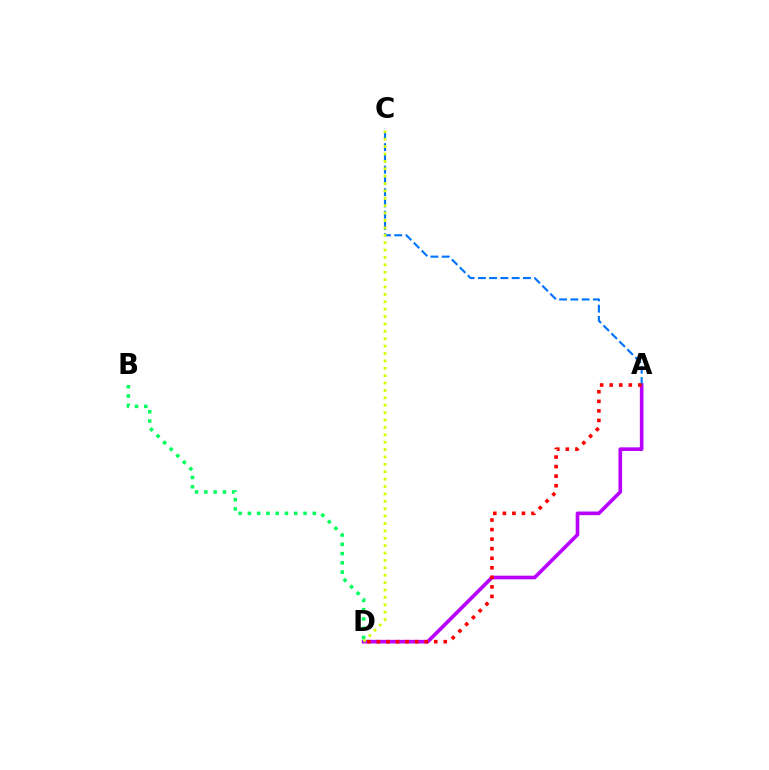{('A', 'D'): [{'color': '#b900ff', 'line_style': 'solid', 'thickness': 2.62}, {'color': '#ff0000', 'line_style': 'dotted', 'thickness': 2.6}], ('A', 'C'): [{'color': '#0074ff', 'line_style': 'dashed', 'thickness': 1.53}], ('B', 'D'): [{'color': '#00ff5c', 'line_style': 'dotted', 'thickness': 2.52}], ('C', 'D'): [{'color': '#d1ff00', 'line_style': 'dotted', 'thickness': 2.01}]}